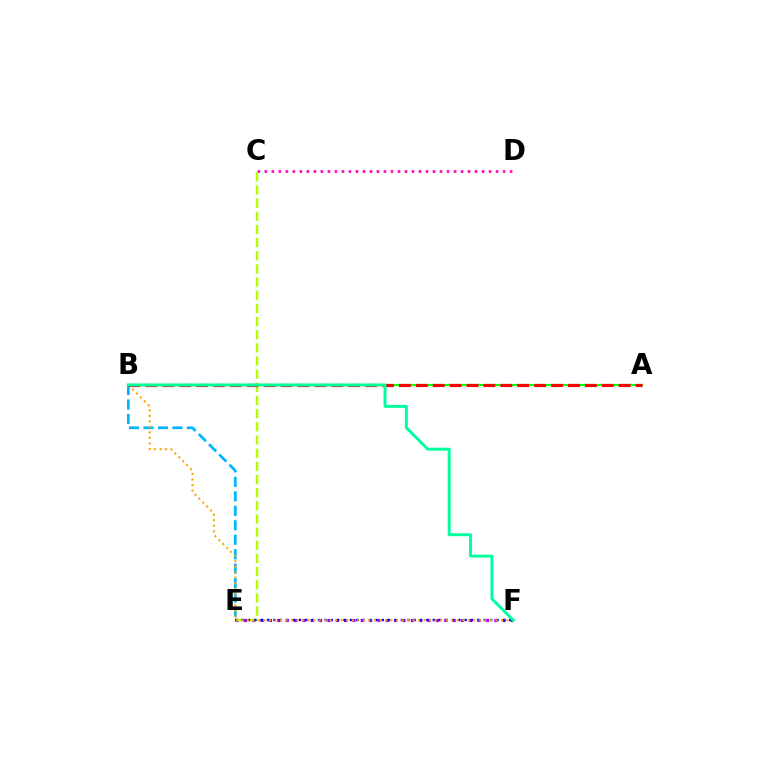{('E', 'F'): [{'color': '#9b00ff', 'line_style': 'dotted', 'thickness': 2.27}, {'color': '#0010ff', 'line_style': 'dotted', 'thickness': 1.73}], ('C', 'D'): [{'color': '#ff00bd', 'line_style': 'dotted', 'thickness': 1.9}], ('B', 'E'): [{'color': '#00b5ff', 'line_style': 'dashed', 'thickness': 1.97}], ('C', 'E'): [{'color': '#b3ff00', 'line_style': 'dashed', 'thickness': 1.79}], ('B', 'F'): [{'color': '#ffa500', 'line_style': 'dotted', 'thickness': 1.5}, {'color': '#00ff9d', 'line_style': 'solid', 'thickness': 2.12}], ('A', 'B'): [{'color': '#08ff00', 'line_style': 'solid', 'thickness': 1.55}, {'color': '#ff0000', 'line_style': 'dashed', 'thickness': 2.3}]}